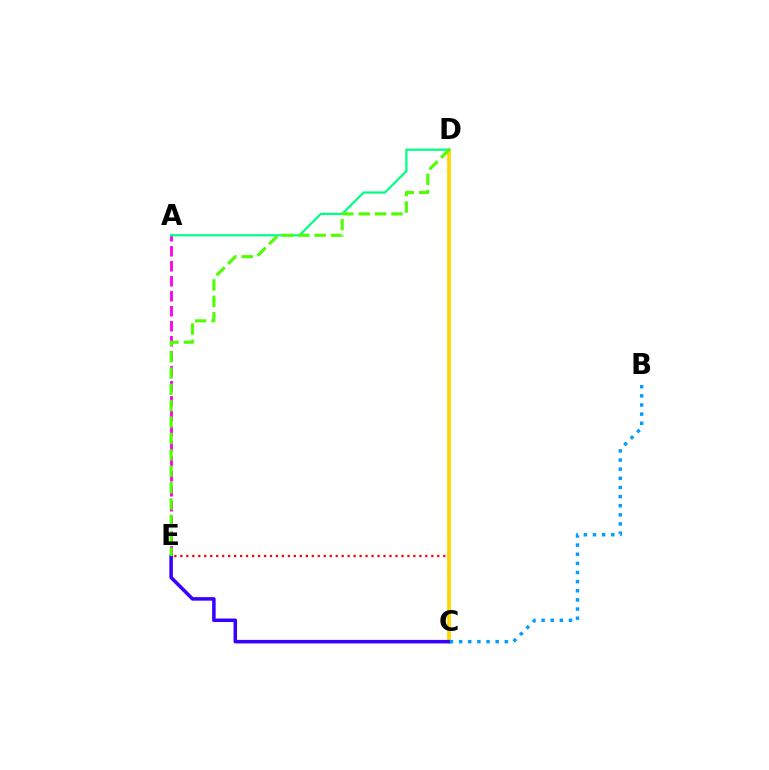{('C', 'E'): [{'color': '#ff0000', 'line_style': 'dotted', 'thickness': 1.62}, {'color': '#3700ff', 'line_style': 'solid', 'thickness': 2.53}], ('A', 'E'): [{'color': '#ff00ed', 'line_style': 'dashed', 'thickness': 2.04}], ('C', 'D'): [{'color': '#ffd500', 'line_style': 'solid', 'thickness': 2.7}], ('A', 'D'): [{'color': '#00ff86', 'line_style': 'solid', 'thickness': 1.6}], ('D', 'E'): [{'color': '#4fff00', 'line_style': 'dashed', 'thickness': 2.22}], ('B', 'C'): [{'color': '#009eff', 'line_style': 'dotted', 'thickness': 2.48}]}